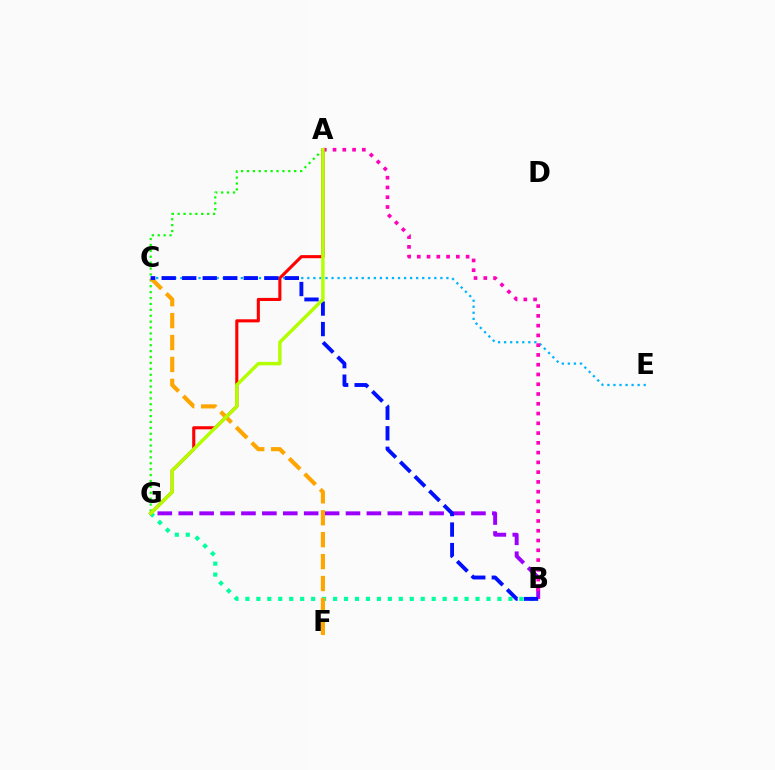{('B', 'G'): [{'color': '#00ff9d', 'line_style': 'dotted', 'thickness': 2.98}, {'color': '#9b00ff', 'line_style': 'dashed', 'thickness': 2.84}], ('C', 'E'): [{'color': '#00b5ff', 'line_style': 'dotted', 'thickness': 1.64}], ('A', 'G'): [{'color': '#08ff00', 'line_style': 'dotted', 'thickness': 1.6}, {'color': '#ff0000', 'line_style': 'solid', 'thickness': 2.23}, {'color': '#b3ff00', 'line_style': 'solid', 'thickness': 2.48}], ('A', 'B'): [{'color': '#ff00bd', 'line_style': 'dotted', 'thickness': 2.65}], ('C', 'F'): [{'color': '#ffa500', 'line_style': 'dashed', 'thickness': 2.98}], ('B', 'C'): [{'color': '#0010ff', 'line_style': 'dashed', 'thickness': 2.79}]}